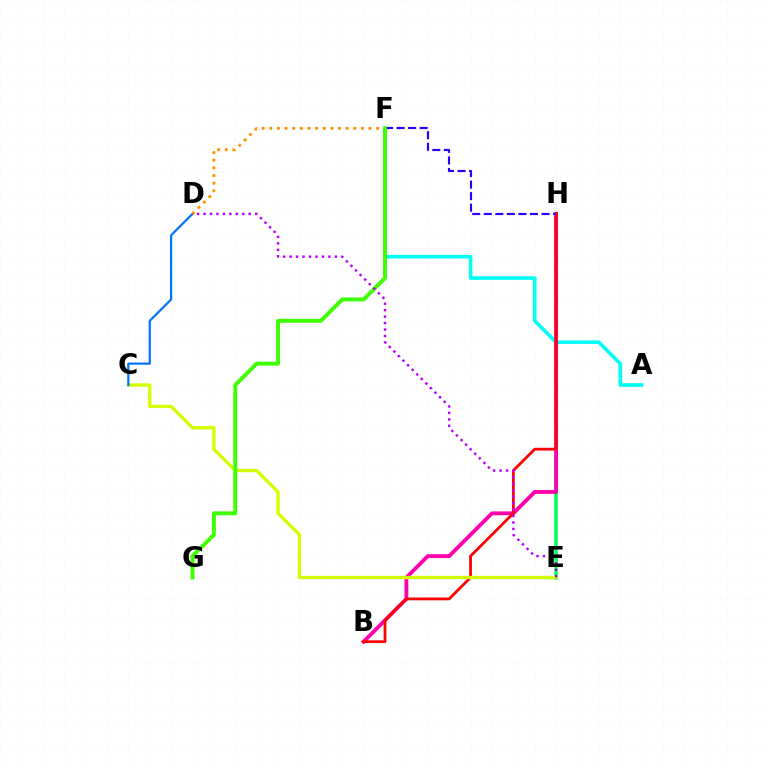{('E', 'H'): [{'color': '#00ff5c', 'line_style': 'solid', 'thickness': 2.53}], ('A', 'F'): [{'color': '#00fff6', 'line_style': 'solid', 'thickness': 2.59}], ('B', 'H'): [{'color': '#ff00ac', 'line_style': 'solid', 'thickness': 2.77}, {'color': '#ff0000', 'line_style': 'solid', 'thickness': 1.99}], ('C', 'E'): [{'color': '#d1ff00', 'line_style': 'solid', 'thickness': 2.39}], ('C', 'D'): [{'color': '#0074ff', 'line_style': 'solid', 'thickness': 1.59}], ('D', 'F'): [{'color': '#ff9400', 'line_style': 'dotted', 'thickness': 2.07}], ('F', 'H'): [{'color': '#2500ff', 'line_style': 'dashed', 'thickness': 1.57}], ('F', 'G'): [{'color': '#3dff00', 'line_style': 'solid', 'thickness': 2.81}], ('D', 'E'): [{'color': '#b900ff', 'line_style': 'dotted', 'thickness': 1.76}]}